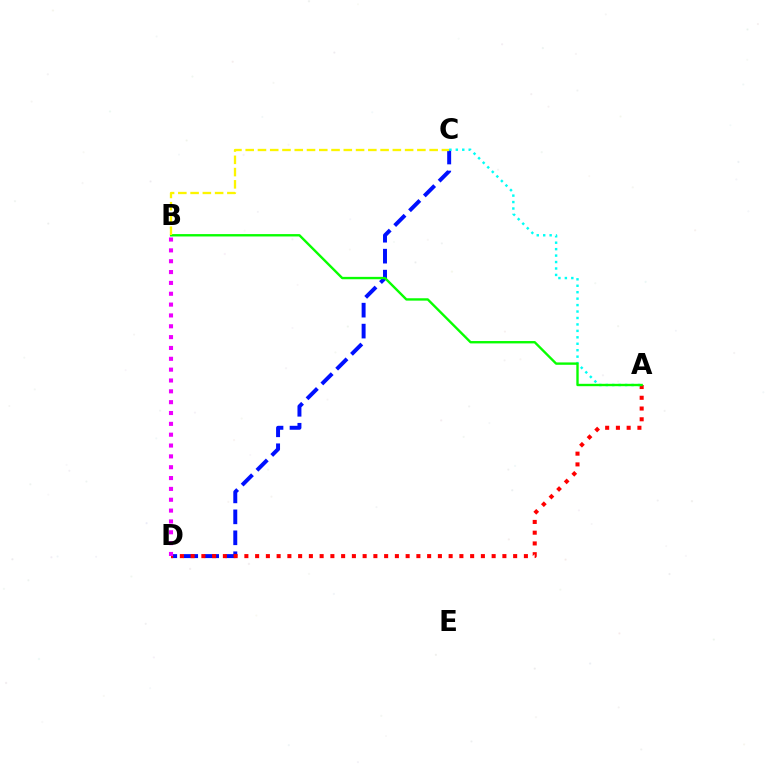{('C', 'D'): [{'color': '#0010ff', 'line_style': 'dashed', 'thickness': 2.85}], ('A', 'D'): [{'color': '#ff0000', 'line_style': 'dotted', 'thickness': 2.92}], ('A', 'C'): [{'color': '#00fff6', 'line_style': 'dotted', 'thickness': 1.75}], ('A', 'B'): [{'color': '#08ff00', 'line_style': 'solid', 'thickness': 1.71}], ('B', 'C'): [{'color': '#fcf500', 'line_style': 'dashed', 'thickness': 1.67}], ('B', 'D'): [{'color': '#ee00ff', 'line_style': 'dotted', 'thickness': 2.95}]}